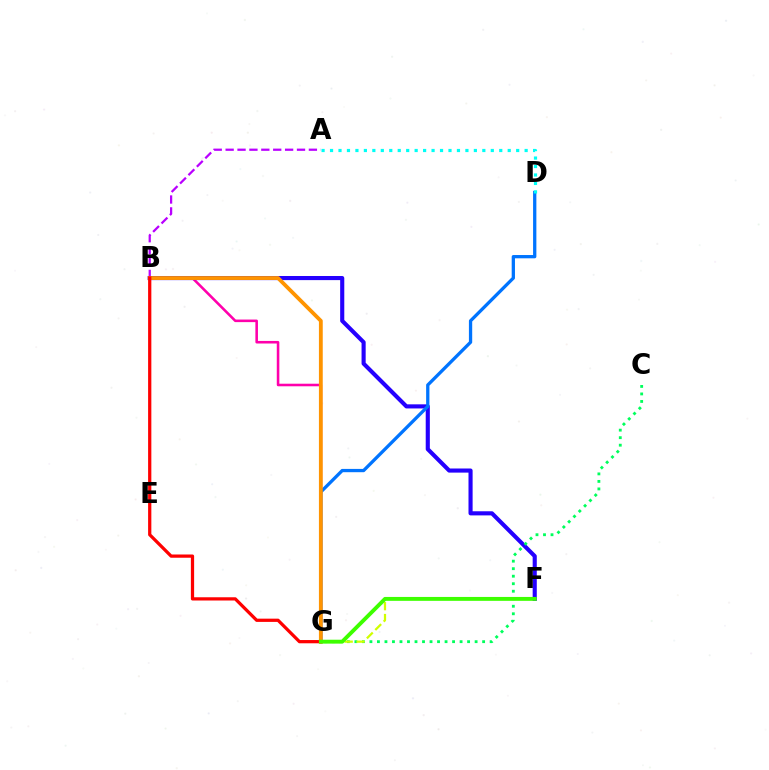{('B', 'G'): [{'color': '#ff00ac', 'line_style': 'solid', 'thickness': 1.85}, {'color': '#ff9400', 'line_style': 'solid', 'thickness': 2.76}, {'color': '#ff0000', 'line_style': 'solid', 'thickness': 2.34}], ('B', 'F'): [{'color': '#2500ff', 'line_style': 'solid', 'thickness': 2.96}], ('C', 'G'): [{'color': '#00ff5c', 'line_style': 'dotted', 'thickness': 2.04}], ('F', 'G'): [{'color': '#d1ff00', 'line_style': 'dashed', 'thickness': 1.61}, {'color': '#3dff00', 'line_style': 'solid', 'thickness': 2.8}], ('D', 'G'): [{'color': '#0074ff', 'line_style': 'solid', 'thickness': 2.37}], ('A', 'B'): [{'color': '#b900ff', 'line_style': 'dashed', 'thickness': 1.62}], ('A', 'D'): [{'color': '#00fff6', 'line_style': 'dotted', 'thickness': 2.3}]}